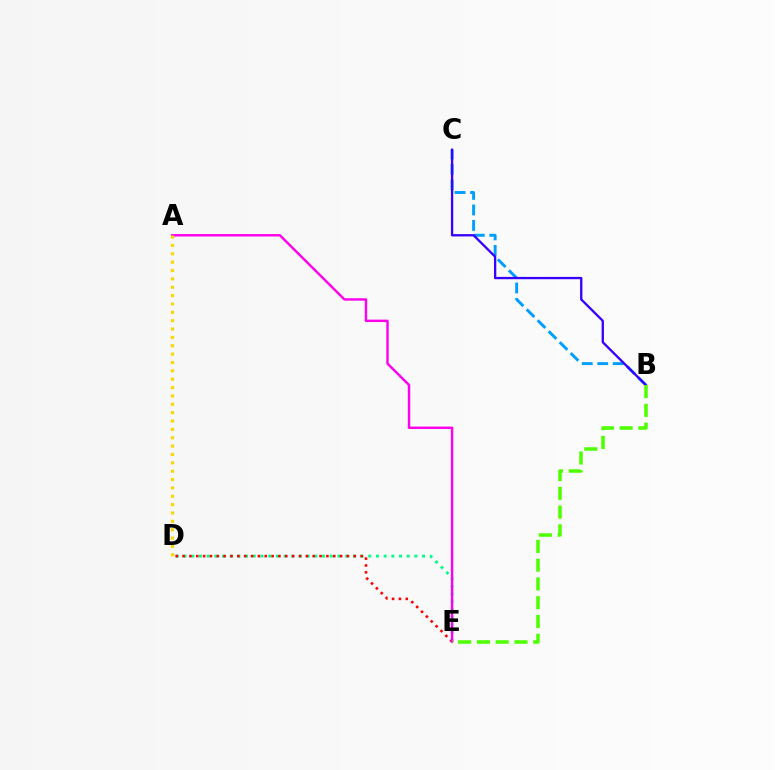{('B', 'C'): [{'color': '#009eff', 'line_style': 'dashed', 'thickness': 2.11}, {'color': '#3700ff', 'line_style': 'solid', 'thickness': 1.67}], ('D', 'E'): [{'color': '#00ff86', 'line_style': 'dotted', 'thickness': 2.09}, {'color': '#ff0000', 'line_style': 'dotted', 'thickness': 1.86}], ('A', 'E'): [{'color': '#ff00ed', 'line_style': 'solid', 'thickness': 1.74}], ('B', 'E'): [{'color': '#4fff00', 'line_style': 'dashed', 'thickness': 2.55}], ('A', 'D'): [{'color': '#ffd500', 'line_style': 'dotted', 'thickness': 2.27}]}